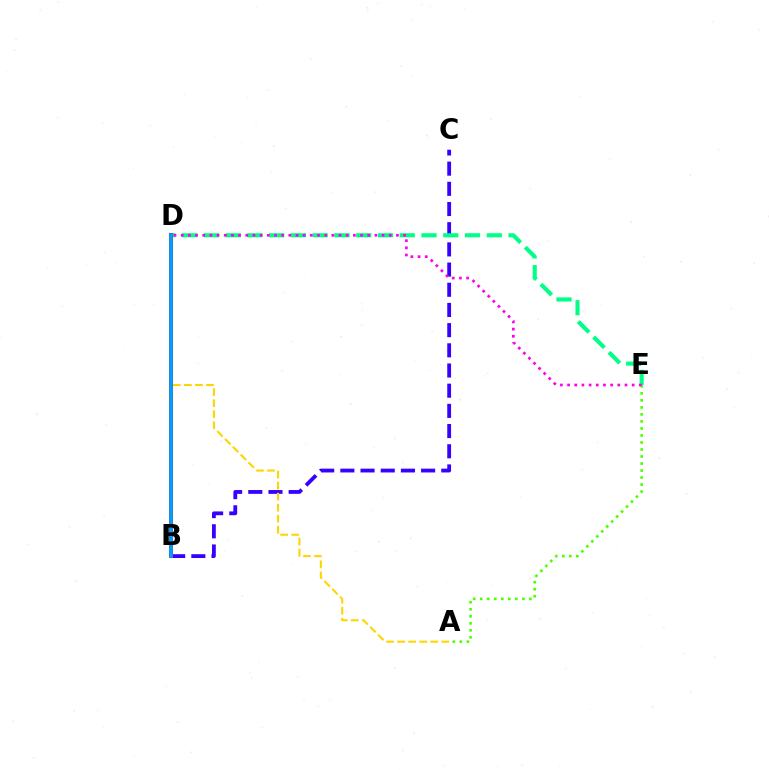{('A', 'E'): [{'color': '#4fff00', 'line_style': 'dotted', 'thickness': 1.91}], ('B', 'C'): [{'color': '#3700ff', 'line_style': 'dashed', 'thickness': 2.74}], ('A', 'D'): [{'color': '#ffd500', 'line_style': 'dashed', 'thickness': 1.5}], ('D', 'E'): [{'color': '#00ff86', 'line_style': 'dashed', 'thickness': 2.96}, {'color': '#ff00ed', 'line_style': 'dotted', 'thickness': 1.95}], ('B', 'D'): [{'color': '#ff0000', 'line_style': 'solid', 'thickness': 2.94}, {'color': '#009eff', 'line_style': 'solid', 'thickness': 2.66}]}